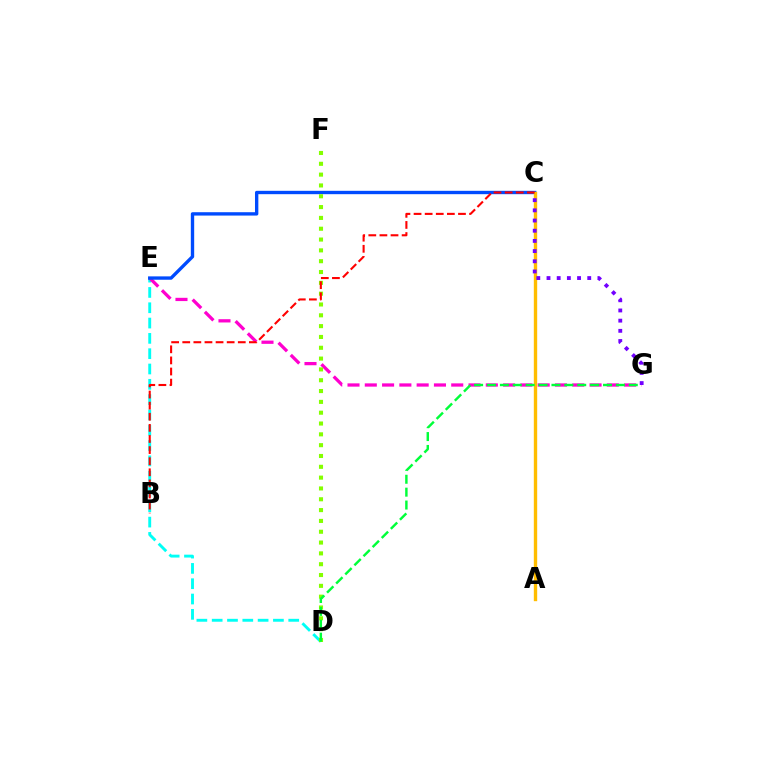{('D', 'E'): [{'color': '#00fff6', 'line_style': 'dashed', 'thickness': 2.08}], ('E', 'G'): [{'color': '#ff00cf', 'line_style': 'dashed', 'thickness': 2.35}], ('C', 'E'): [{'color': '#004bff', 'line_style': 'solid', 'thickness': 2.42}], ('A', 'C'): [{'color': '#ffbd00', 'line_style': 'solid', 'thickness': 2.42}], ('D', 'F'): [{'color': '#84ff00', 'line_style': 'dotted', 'thickness': 2.94}], ('C', 'G'): [{'color': '#7200ff', 'line_style': 'dotted', 'thickness': 2.77}], ('B', 'C'): [{'color': '#ff0000', 'line_style': 'dashed', 'thickness': 1.51}], ('D', 'G'): [{'color': '#00ff39', 'line_style': 'dashed', 'thickness': 1.75}]}